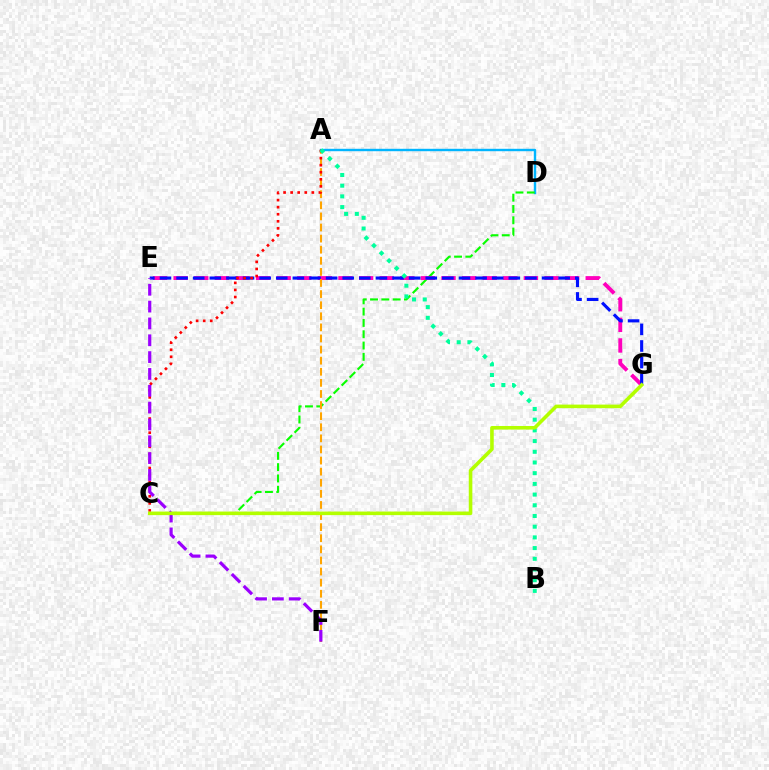{('A', 'D'): [{'color': '#00b5ff', 'line_style': 'solid', 'thickness': 1.73}], ('C', 'D'): [{'color': '#08ff00', 'line_style': 'dashed', 'thickness': 1.54}], ('E', 'G'): [{'color': '#ff00bd', 'line_style': 'dashed', 'thickness': 2.8}, {'color': '#0010ff', 'line_style': 'dashed', 'thickness': 2.26}], ('A', 'F'): [{'color': '#ffa500', 'line_style': 'dashed', 'thickness': 1.51}], ('A', 'C'): [{'color': '#ff0000', 'line_style': 'dotted', 'thickness': 1.92}], ('A', 'B'): [{'color': '#00ff9d', 'line_style': 'dotted', 'thickness': 2.91}], ('E', 'F'): [{'color': '#9b00ff', 'line_style': 'dashed', 'thickness': 2.29}], ('C', 'G'): [{'color': '#b3ff00', 'line_style': 'solid', 'thickness': 2.58}]}